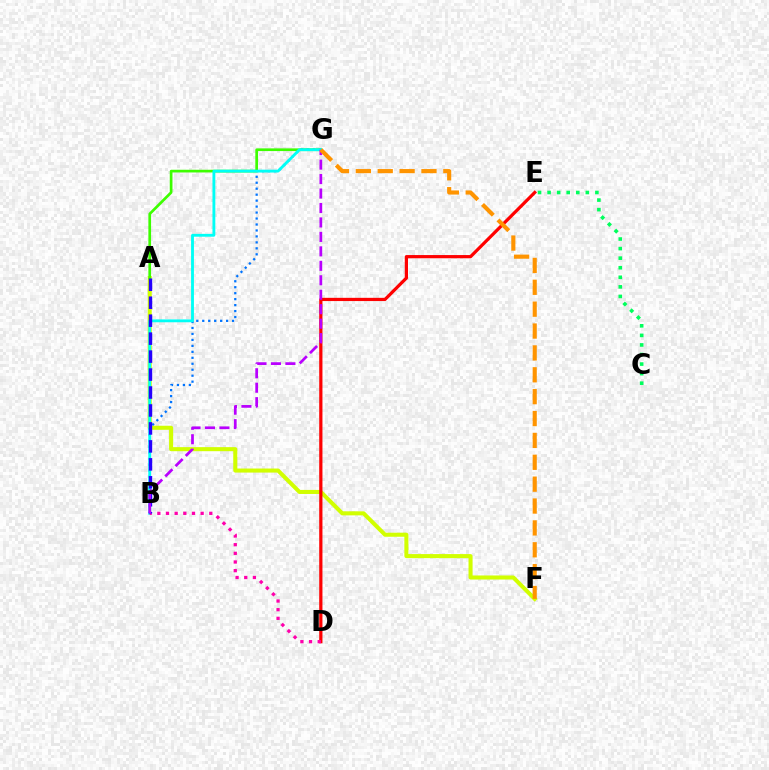{('A', 'F'): [{'color': '#d1ff00', 'line_style': 'solid', 'thickness': 2.92}], ('C', 'E'): [{'color': '#00ff5c', 'line_style': 'dotted', 'thickness': 2.6}], ('A', 'G'): [{'color': '#3dff00', 'line_style': 'solid', 'thickness': 1.94}], ('B', 'G'): [{'color': '#0074ff', 'line_style': 'dotted', 'thickness': 1.62}, {'color': '#00fff6', 'line_style': 'solid', 'thickness': 2.05}, {'color': '#b900ff', 'line_style': 'dashed', 'thickness': 1.96}], ('D', 'E'): [{'color': '#ff0000', 'line_style': 'solid', 'thickness': 2.32}], ('B', 'D'): [{'color': '#ff00ac', 'line_style': 'dotted', 'thickness': 2.35}], ('A', 'B'): [{'color': '#2500ff', 'line_style': 'dashed', 'thickness': 2.44}], ('F', 'G'): [{'color': '#ff9400', 'line_style': 'dashed', 'thickness': 2.97}]}